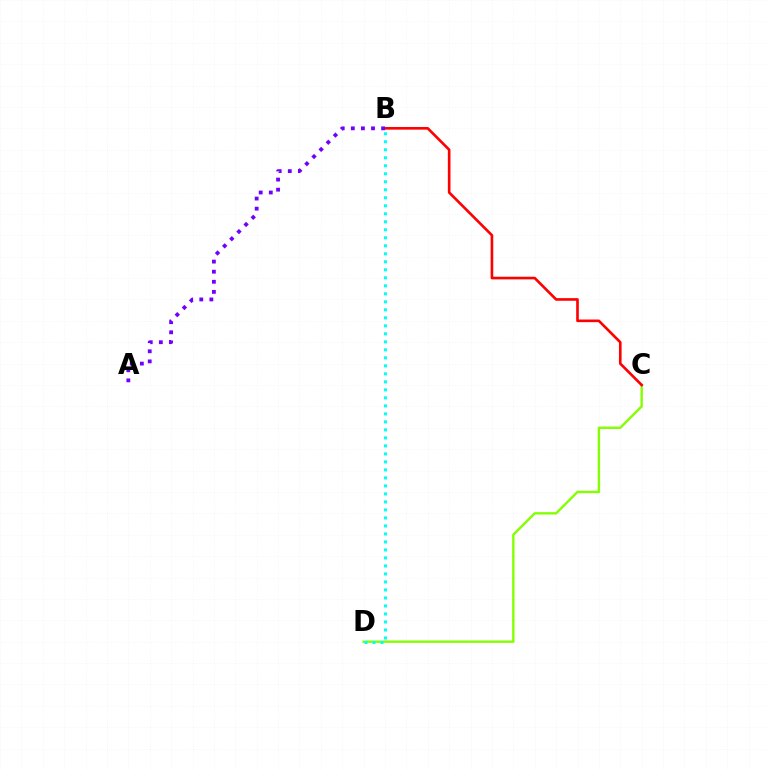{('C', 'D'): [{'color': '#84ff00', 'line_style': 'solid', 'thickness': 1.71}], ('B', 'D'): [{'color': '#00fff6', 'line_style': 'dotted', 'thickness': 2.17}], ('B', 'C'): [{'color': '#ff0000', 'line_style': 'solid', 'thickness': 1.89}], ('A', 'B'): [{'color': '#7200ff', 'line_style': 'dotted', 'thickness': 2.74}]}